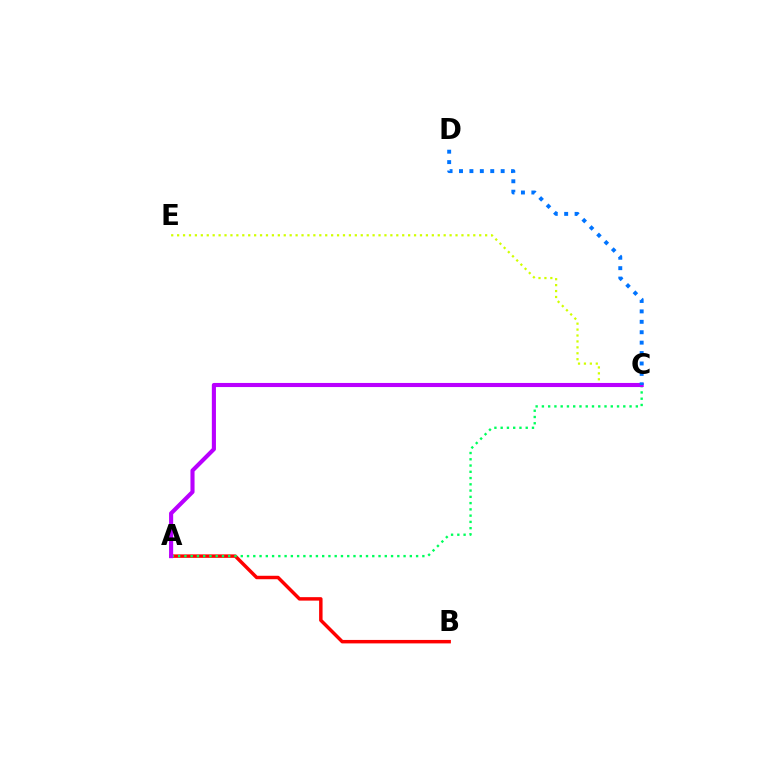{('A', 'B'): [{'color': '#ff0000', 'line_style': 'solid', 'thickness': 2.49}], ('A', 'C'): [{'color': '#00ff5c', 'line_style': 'dotted', 'thickness': 1.7}, {'color': '#b900ff', 'line_style': 'solid', 'thickness': 2.96}], ('C', 'E'): [{'color': '#d1ff00', 'line_style': 'dotted', 'thickness': 1.61}], ('C', 'D'): [{'color': '#0074ff', 'line_style': 'dotted', 'thickness': 2.83}]}